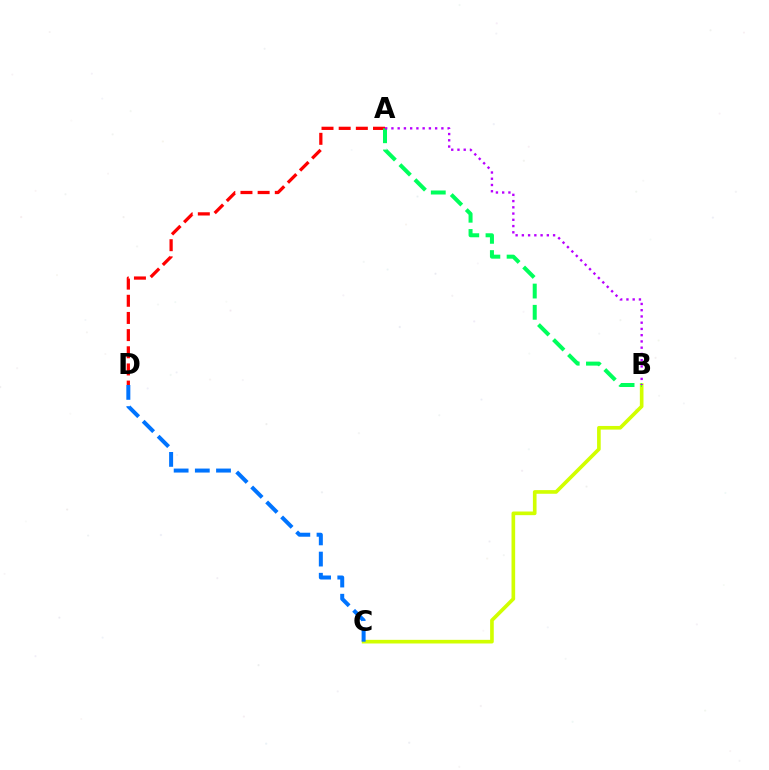{('A', 'D'): [{'color': '#ff0000', 'line_style': 'dashed', 'thickness': 2.33}], ('B', 'C'): [{'color': '#d1ff00', 'line_style': 'solid', 'thickness': 2.63}], ('C', 'D'): [{'color': '#0074ff', 'line_style': 'dashed', 'thickness': 2.88}], ('A', 'B'): [{'color': '#00ff5c', 'line_style': 'dashed', 'thickness': 2.89}, {'color': '#b900ff', 'line_style': 'dotted', 'thickness': 1.7}]}